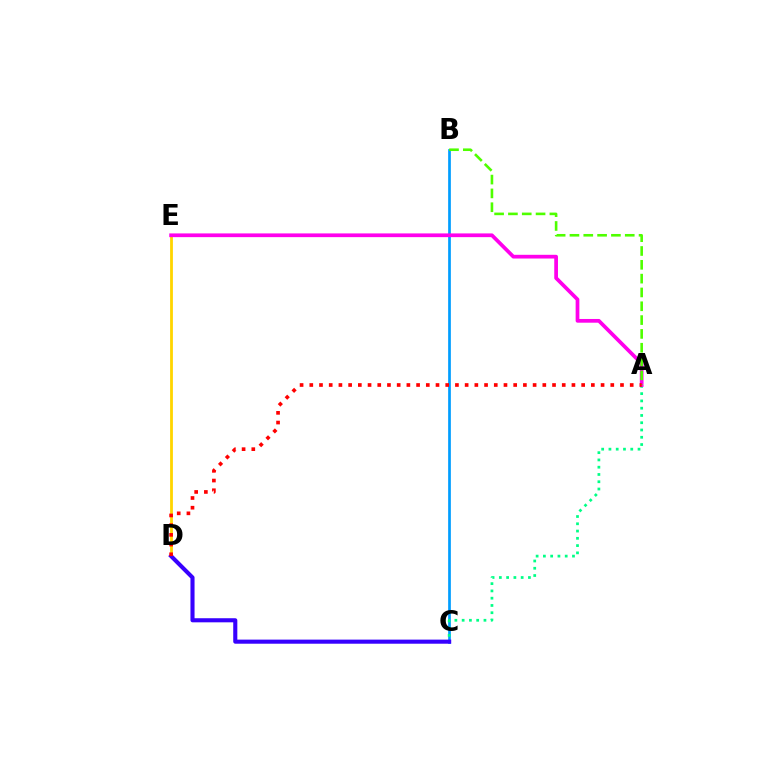{('B', 'C'): [{'color': '#009eff', 'line_style': 'solid', 'thickness': 1.95}], ('D', 'E'): [{'color': '#ffd500', 'line_style': 'solid', 'thickness': 2.02}], ('A', 'C'): [{'color': '#00ff86', 'line_style': 'dotted', 'thickness': 1.98}], ('C', 'D'): [{'color': '#3700ff', 'line_style': 'solid', 'thickness': 2.95}], ('A', 'E'): [{'color': '#ff00ed', 'line_style': 'solid', 'thickness': 2.68}], ('A', 'B'): [{'color': '#4fff00', 'line_style': 'dashed', 'thickness': 1.88}], ('A', 'D'): [{'color': '#ff0000', 'line_style': 'dotted', 'thickness': 2.64}]}